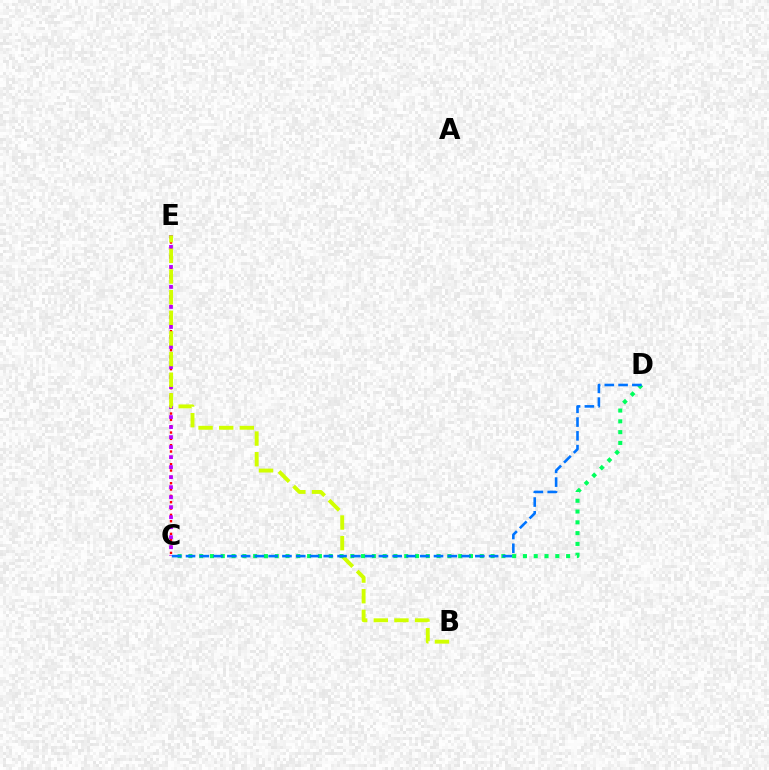{('C', 'E'): [{'color': '#ff0000', 'line_style': 'dotted', 'thickness': 1.72}, {'color': '#b900ff', 'line_style': 'dotted', 'thickness': 2.72}], ('B', 'E'): [{'color': '#d1ff00', 'line_style': 'dashed', 'thickness': 2.8}], ('C', 'D'): [{'color': '#00ff5c', 'line_style': 'dotted', 'thickness': 2.93}, {'color': '#0074ff', 'line_style': 'dashed', 'thickness': 1.87}]}